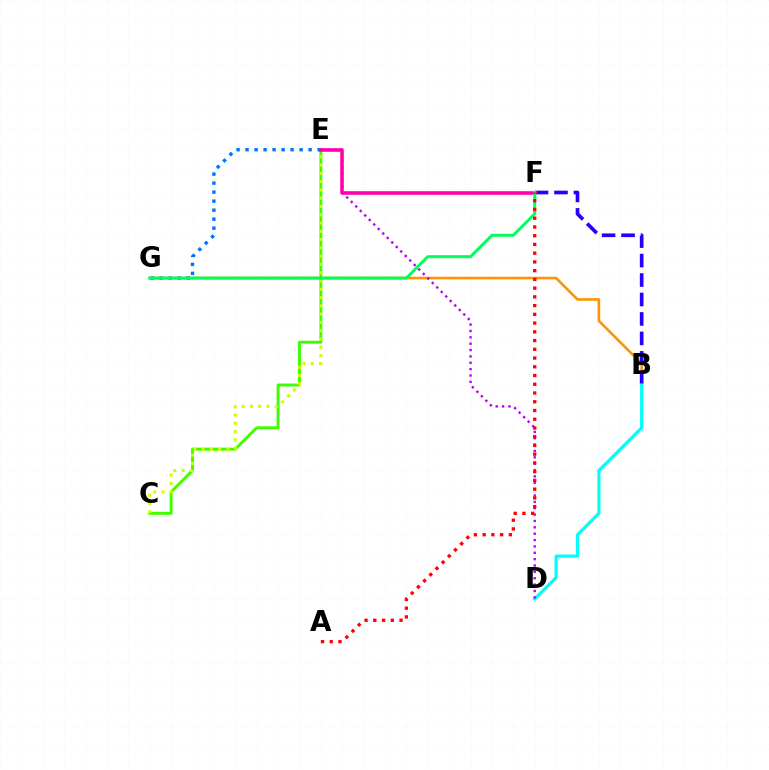{('C', 'E'): [{'color': '#3dff00', 'line_style': 'solid', 'thickness': 2.11}, {'color': '#d1ff00', 'line_style': 'dotted', 'thickness': 2.25}], ('B', 'G'): [{'color': '#ff9400', 'line_style': 'solid', 'thickness': 1.88}], ('B', 'F'): [{'color': '#2500ff', 'line_style': 'dashed', 'thickness': 2.64}], ('B', 'D'): [{'color': '#00fff6', 'line_style': 'solid', 'thickness': 2.28}], ('D', 'E'): [{'color': '#b900ff', 'line_style': 'dotted', 'thickness': 1.73}], ('E', 'G'): [{'color': '#0074ff', 'line_style': 'dotted', 'thickness': 2.45}], ('E', 'F'): [{'color': '#ff00ac', 'line_style': 'solid', 'thickness': 2.58}], ('F', 'G'): [{'color': '#00ff5c', 'line_style': 'solid', 'thickness': 2.14}], ('A', 'F'): [{'color': '#ff0000', 'line_style': 'dotted', 'thickness': 2.37}]}